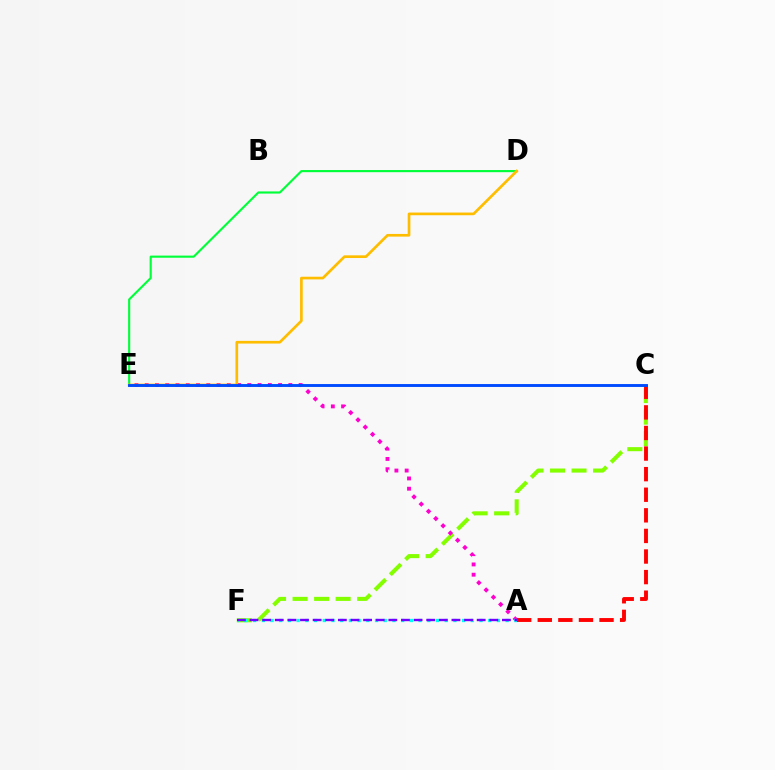{('C', 'F'): [{'color': '#84ff00', 'line_style': 'dashed', 'thickness': 2.92}], ('D', 'E'): [{'color': '#00ff39', 'line_style': 'solid', 'thickness': 1.54}, {'color': '#ffbd00', 'line_style': 'solid', 'thickness': 1.93}], ('A', 'E'): [{'color': '#ff00cf', 'line_style': 'dotted', 'thickness': 2.79}], ('A', 'F'): [{'color': '#00fff6', 'line_style': 'dotted', 'thickness': 2.37}, {'color': '#7200ff', 'line_style': 'dashed', 'thickness': 1.71}], ('A', 'C'): [{'color': '#ff0000', 'line_style': 'dashed', 'thickness': 2.8}], ('C', 'E'): [{'color': '#004bff', 'line_style': 'solid', 'thickness': 2.09}]}